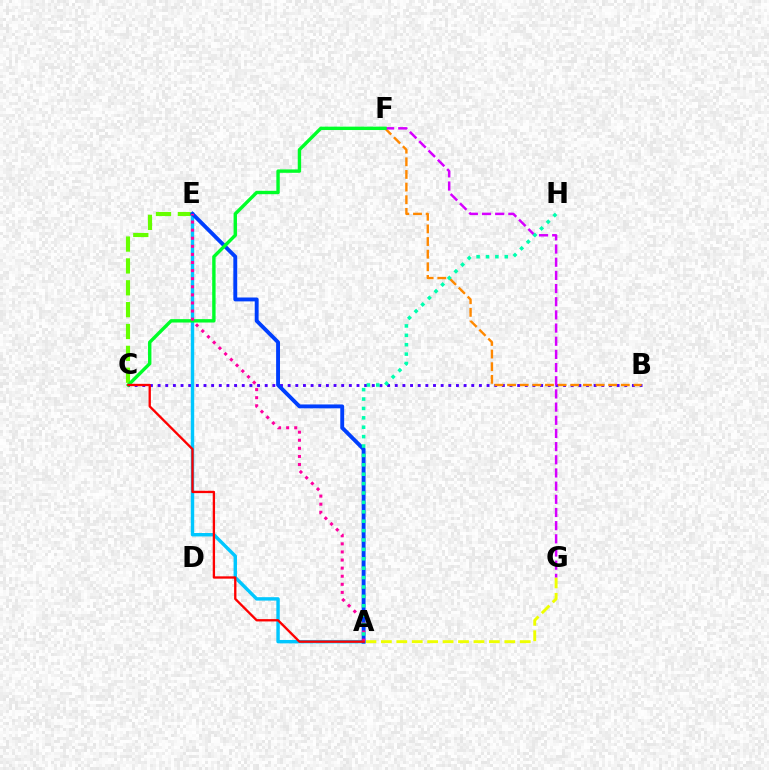{('C', 'E'): [{'color': '#66ff00', 'line_style': 'dashed', 'thickness': 2.97}], ('B', 'C'): [{'color': '#4f00ff', 'line_style': 'dotted', 'thickness': 2.08}], ('B', 'F'): [{'color': '#ff8800', 'line_style': 'dashed', 'thickness': 1.72}], ('A', 'E'): [{'color': '#00c7ff', 'line_style': 'solid', 'thickness': 2.46}, {'color': '#003fff', 'line_style': 'solid', 'thickness': 2.79}, {'color': '#ff00a0', 'line_style': 'dotted', 'thickness': 2.2}], ('A', 'G'): [{'color': '#eeff00', 'line_style': 'dashed', 'thickness': 2.1}], ('F', 'G'): [{'color': '#d600ff', 'line_style': 'dashed', 'thickness': 1.79}], ('C', 'F'): [{'color': '#00ff27', 'line_style': 'solid', 'thickness': 2.44}], ('A', 'C'): [{'color': '#ff0000', 'line_style': 'solid', 'thickness': 1.67}], ('A', 'H'): [{'color': '#00ffaf', 'line_style': 'dotted', 'thickness': 2.55}]}